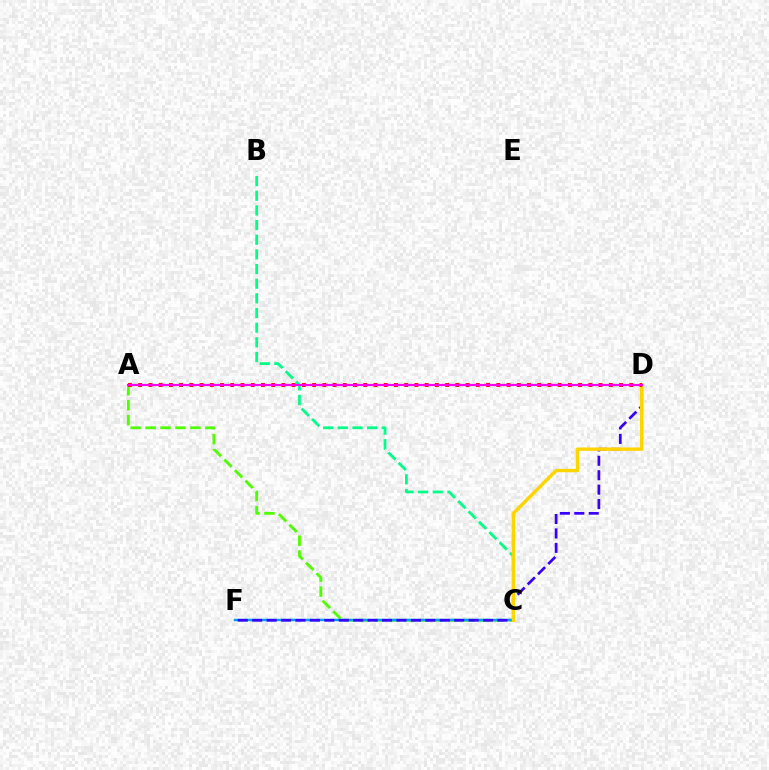{('A', 'C'): [{'color': '#4fff00', 'line_style': 'dashed', 'thickness': 2.03}], ('C', 'F'): [{'color': '#009eff', 'line_style': 'solid', 'thickness': 1.78}], ('B', 'C'): [{'color': '#00ff86', 'line_style': 'dashed', 'thickness': 1.99}], ('D', 'F'): [{'color': '#3700ff', 'line_style': 'dashed', 'thickness': 1.96}], ('C', 'D'): [{'color': '#ffd500', 'line_style': 'solid', 'thickness': 2.44}], ('A', 'D'): [{'color': '#ff0000', 'line_style': 'dotted', 'thickness': 2.78}, {'color': '#ff00ed', 'line_style': 'solid', 'thickness': 1.56}]}